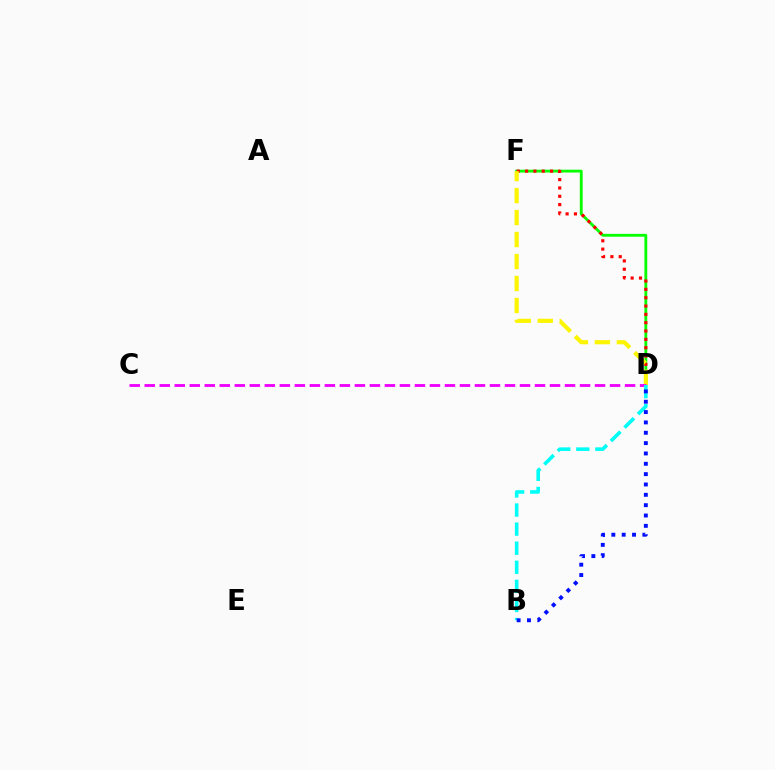{('D', 'F'): [{'color': '#08ff00', 'line_style': 'solid', 'thickness': 2.05}, {'color': '#ff0000', 'line_style': 'dotted', 'thickness': 2.26}, {'color': '#fcf500', 'line_style': 'dashed', 'thickness': 2.99}], ('C', 'D'): [{'color': '#ee00ff', 'line_style': 'dashed', 'thickness': 2.04}], ('B', 'D'): [{'color': '#00fff6', 'line_style': 'dashed', 'thickness': 2.59}, {'color': '#0010ff', 'line_style': 'dotted', 'thickness': 2.81}]}